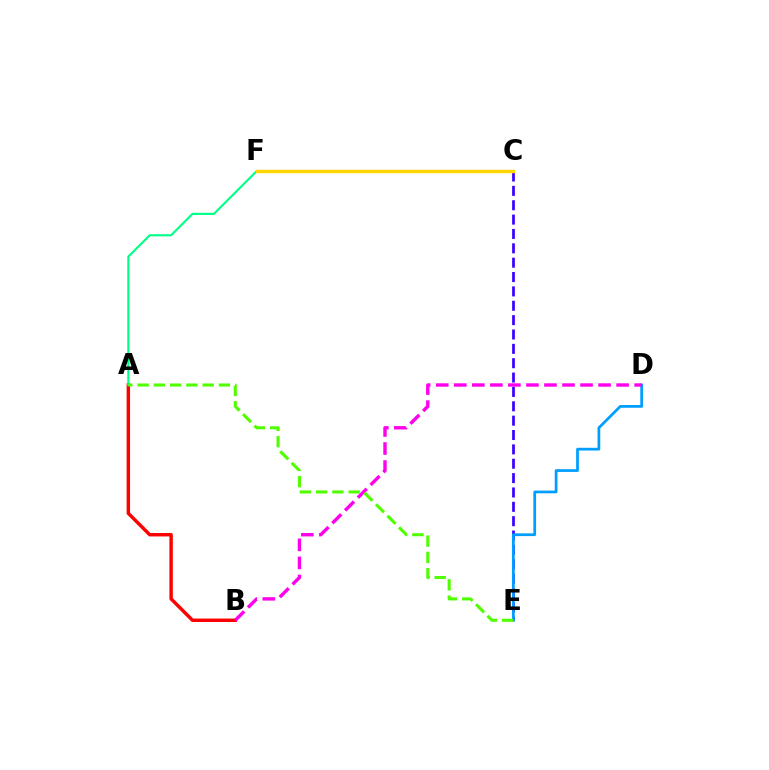{('A', 'B'): [{'color': '#ff0000', 'line_style': 'solid', 'thickness': 2.48}], ('A', 'F'): [{'color': '#00ff86', 'line_style': 'solid', 'thickness': 1.53}], ('C', 'E'): [{'color': '#3700ff', 'line_style': 'dashed', 'thickness': 1.95}], ('D', 'E'): [{'color': '#009eff', 'line_style': 'solid', 'thickness': 1.98}], ('B', 'D'): [{'color': '#ff00ed', 'line_style': 'dashed', 'thickness': 2.45}], ('A', 'E'): [{'color': '#4fff00', 'line_style': 'dashed', 'thickness': 2.21}], ('C', 'F'): [{'color': '#ffd500', 'line_style': 'solid', 'thickness': 2.47}]}